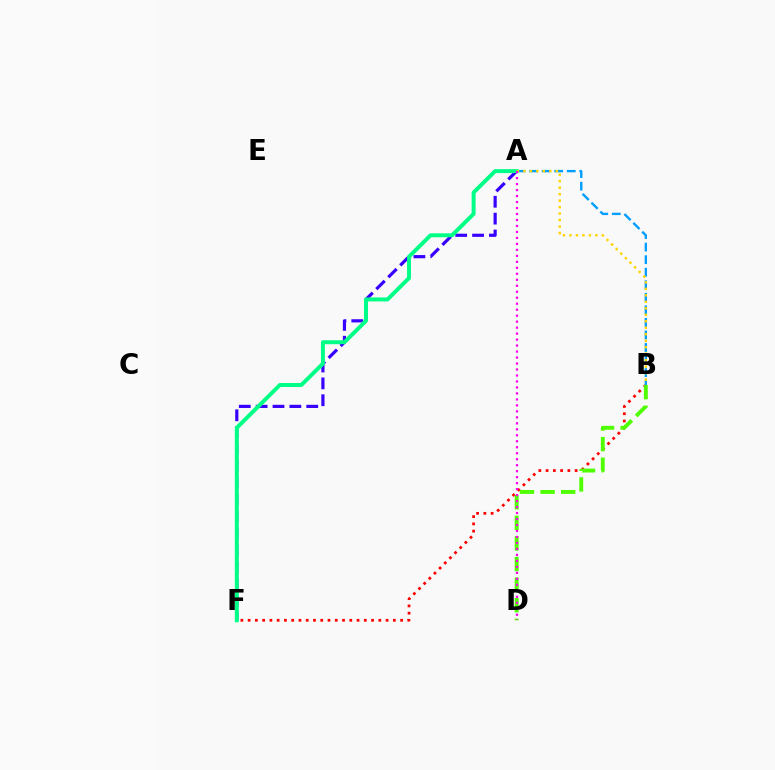{('B', 'F'): [{'color': '#ff0000', 'line_style': 'dotted', 'thickness': 1.97}], ('A', 'F'): [{'color': '#3700ff', 'line_style': 'dashed', 'thickness': 2.29}, {'color': '#00ff86', 'line_style': 'solid', 'thickness': 2.86}], ('B', 'D'): [{'color': '#4fff00', 'line_style': 'dashed', 'thickness': 2.8}], ('A', 'B'): [{'color': '#009eff', 'line_style': 'dashed', 'thickness': 1.7}, {'color': '#ffd500', 'line_style': 'dotted', 'thickness': 1.76}], ('A', 'D'): [{'color': '#ff00ed', 'line_style': 'dotted', 'thickness': 1.63}]}